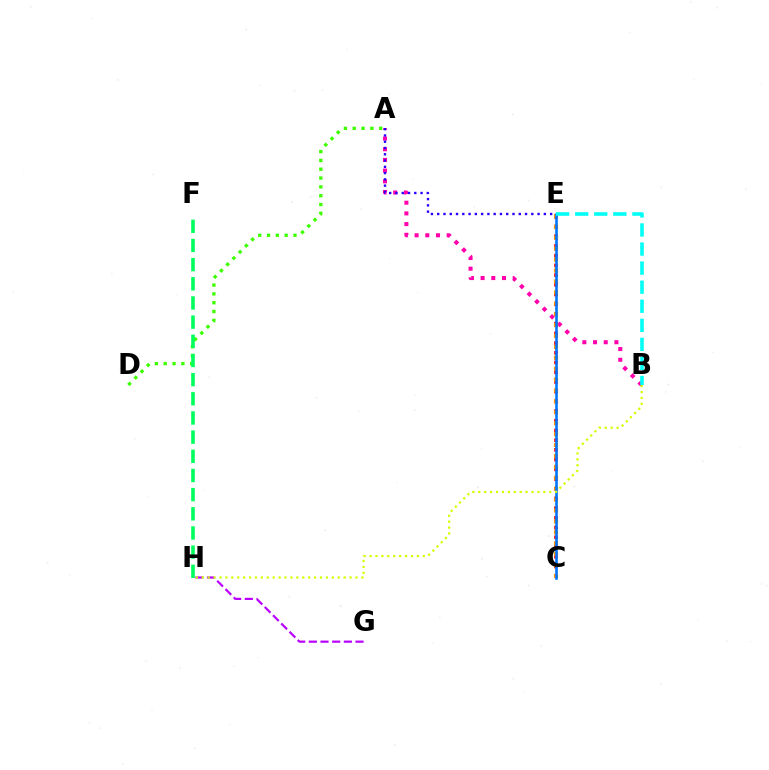{('A', 'D'): [{'color': '#3dff00', 'line_style': 'dotted', 'thickness': 2.4}], ('C', 'E'): [{'color': '#ff0000', 'line_style': 'dotted', 'thickness': 2.64}, {'color': '#ff9400', 'line_style': 'dotted', 'thickness': 2.96}, {'color': '#0074ff', 'line_style': 'solid', 'thickness': 1.87}], ('A', 'B'): [{'color': '#ff00ac', 'line_style': 'dotted', 'thickness': 2.91}], ('B', 'E'): [{'color': '#00fff6', 'line_style': 'dashed', 'thickness': 2.59}], ('F', 'H'): [{'color': '#00ff5c', 'line_style': 'dashed', 'thickness': 2.6}], ('A', 'E'): [{'color': '#2500ff', 'line_style': 'dotted', 'thickness': 1.7}], ('G', 'H'): [{'color': '#b900ff', 'line_style': 'dashed', 'thickness': 1.59}], ('B', 'H'): [{'color': '#d1ff00', 'line_style': 'dotted', 'thickness': 1.61}]}